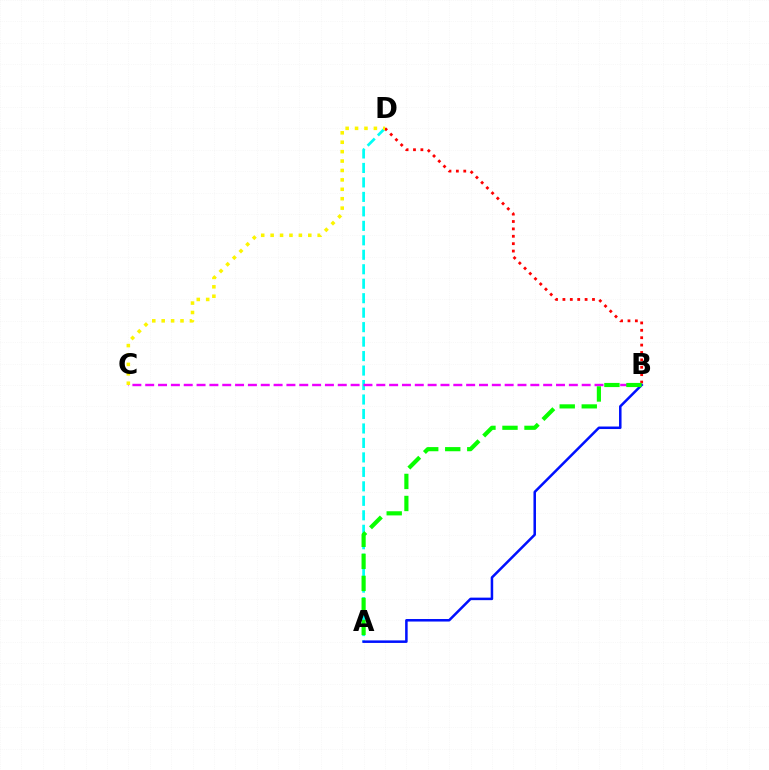{('A', 'D'): [{'color': '#00fff6', 'line_style': 'dashed', 'thickness': 1.97}], ('B', 'D'): [{'color': '#ff0000', 'line_style': 'dotted', 'thickness': 2.01}], ('B', 'C'): [{'color': '#ee00ff', 'line_style': 'dashed', 'thickness': 1.74}], ('A', 'B'): [{'color': '#0010ff', 'line_style': 'solid', 'thickness': 1.81}, {'color': '#08ff00', 'line_style': 'dashed', 'thickness': 2.99}], ('C', 'D'): [{'color': '#fcf500', 'line_style': 'dotted', 'thickness': 2.56}]}